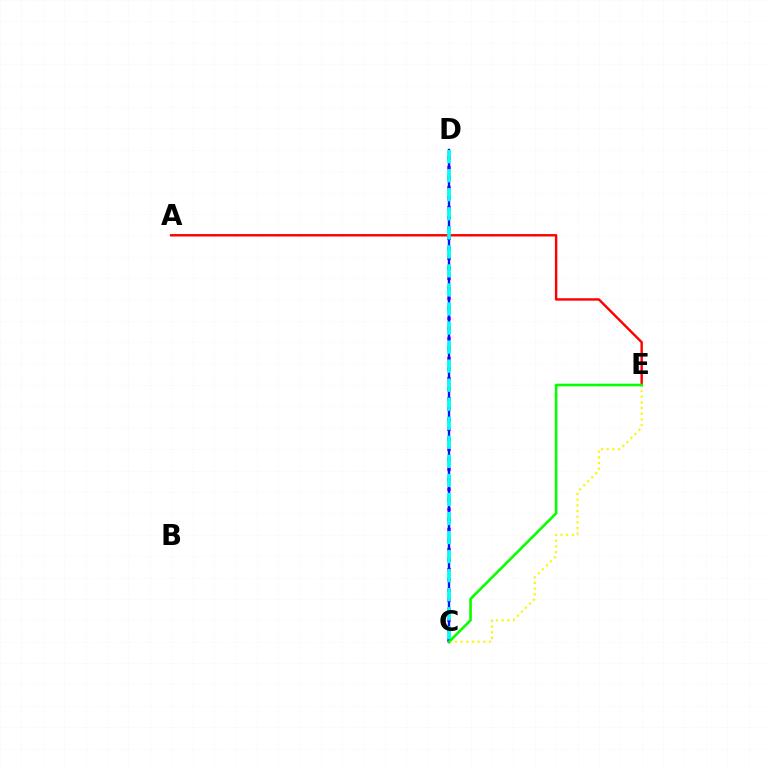{('C', 'D'): [{'color': '#ee00ff', 'line_style': 'dotted', 'thickness': 2.73}, {'color': '#0010ff', 'line_style': 'solid', 'thickness': 1.71}, {'color': '#00fff6', 'line_style': 'dashed', 'thickness': 2.59}], ('A', 'E'): [{'color': '#ff0000', 'line_style': 'solid', 'thickness': 1.74}], ('C', 'E'): [{'color': '#fcf500', 'line_style': 'dotted', 'thickness': 1.54}, {'color': '#08ff00', 'line_style': 'solid', 'thickness': 1.88}]}